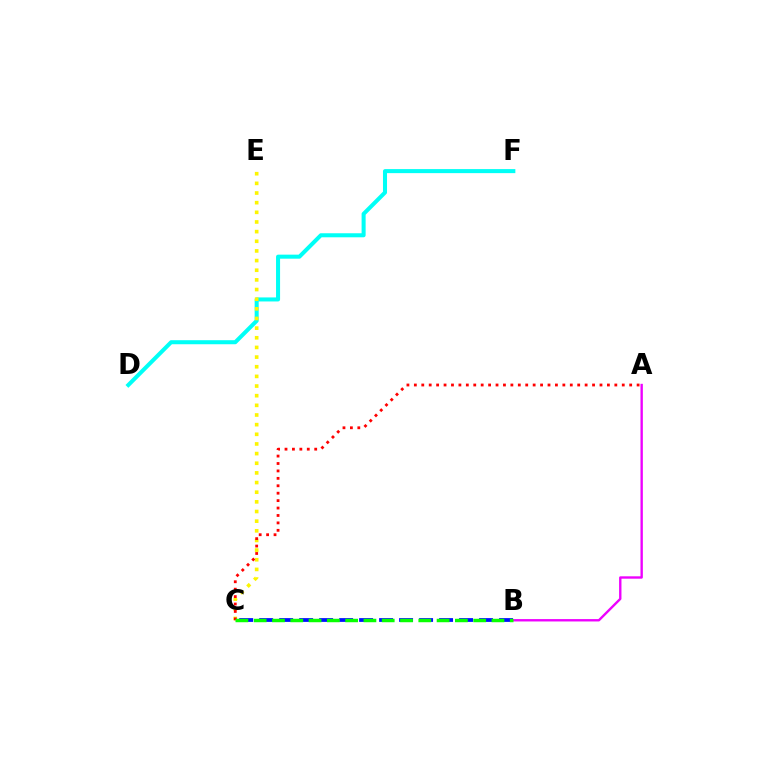{('D', 'F'): [{'color': '#00fff6', 'line_style': 'solid', 'thickness': 2.91}], ('B', 'C'): [{'color': '#0010ff', 'line_style': 'dashed', 'thickness': 2.72}, {'color': '#08ff00', 'line_style': 'dashed', 'thickness': 2.48}], ('C', 'E'): [{'color': '#fcf500', 'line_style': 'dotted', 'thickness': 2.62}], ('A', 'C'): [{'color': '#ff0000', 'line_style': 'dotted', 'thickness': 2.02}], ('A', 'B'): [{'color': '#ee00ff', 'line_style': 'solid', 'thickness': 1.71}]}